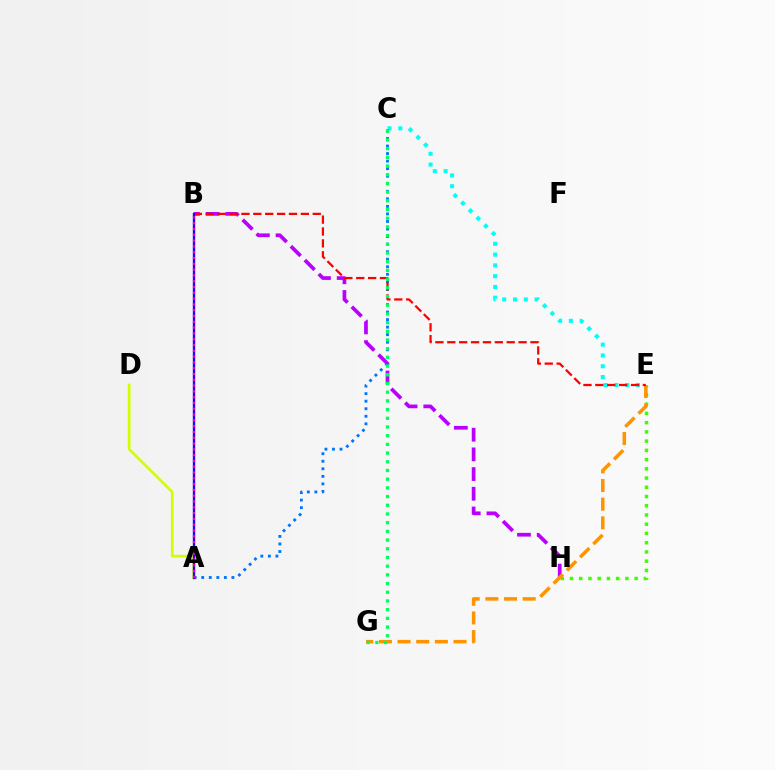{('B', 'H'): [{'color': '#b900ff', 'line_style': 'dashed', 'thickness': 2.67}], ('E', 'H'): [{'color': '#3dff00', 'line_style': 'dotted', 'thickness': 2.51}], ('C', 'E'): [{'color': '#00fff6', 'line_style': 'dotted', 'thickness': 2.93}], ('E', 'G'): [{'color': '#ff9400', 'line_style': 'dashed', 'thickness': 2.53}], ('A', 'D'): [{'color': '#d1ff00', 'line_style': 'solid', 'thickness': 1.94}], ('A', 'C'): [{'color': '#0074ff', 'line_style': 'dotted', 'thickness': 2.05}], ('B', 'E'): [{'color': '#ff0000', 'line_style': 'dashed', 'thickness': 1.61}], ('A', 'B'): [{'color': '#2500ff', 'line_style': 'solid', 'thickness': 1.71}, {'color': '#ff00ac', 'line_style': 'dotted', 'thickness': 1.58}], ('C', 'G'): [{'color': '#00ff5c', 'line_style': 'dotted', 'thickness': 2.36}]}